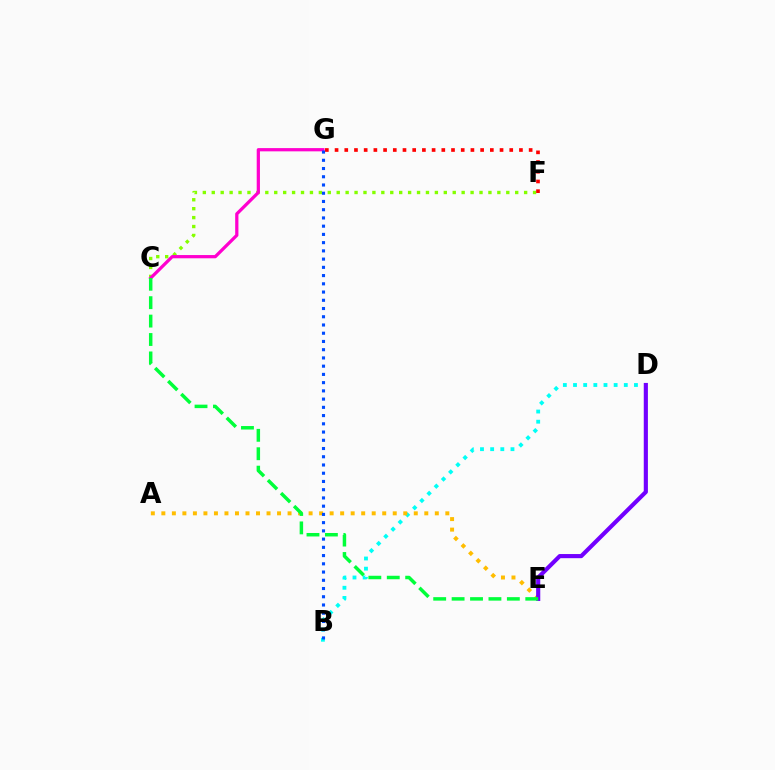{('C', 'F'): [{'color': '#84ff00', 'line_style': 'dotted', 'thickness': 2.42}], ('B', 'D'): [{'color': '#00fff6', 'line_style': 'dotted', 'thickness': 2.76}], ('F', 'G'): [{'color': '#ff0000', 'line_style': 'dotted', 'thickness': 2.64}], ('A', 'E'): [{'color': '#ffbd00', 'line_style': 'dotted', 'thickness': 2.86}], ('C', 'G'): [{'color': '#ff00cf', 'line_style': 'solid', 'thickness': 2.33}], ('B', 'G'): [{'color': '#004bff', 'line_style': 'dotted', 'thickness': 2.24}], ('D', 'E'): [{'color': '#7200ff', 'line_style': 'solid', 'thickness': 2.98}], ('C', 'E'): [{'color': '#00ff39', 'line_style': 'dashed', 'thickness': 2.5}]}